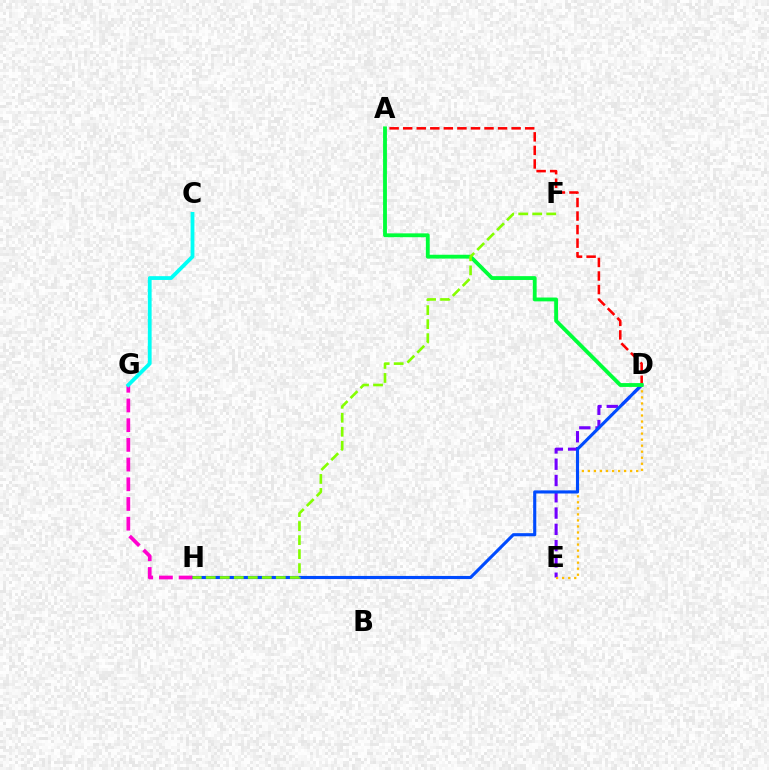{('D', 'E'): [{'color': '#7200ff', 'line_style': 'dashed', 'thickness': 2.21}, {'color': '#ffbd00', 'line_style': 'dotted', 'thickness': 1.64}], ('D', 'H'): [{'color': '#004bff', 'line_style': 'solid', 'thickness': 2.25}], ('G', 'H'): [{'color': '#ff00cf', 'line_style': 'dashed', 'thickness': 2.68}], ('A', 'D'): [{'color': '#ff0000', 'line_style': 'dashed', 'thickness': 1.84}, {'color': '#00ff39', 'line_style': 'solid', 'thickness': 2.76}], ('C', 'G'): [{'color': '#00fff6', 'line_style': 'solid', 'thickness': 2.73}], ('F', 'H'): [{'color': '#84ff00', 'line_style': 'dashed', 'thickness': 1.9}]}